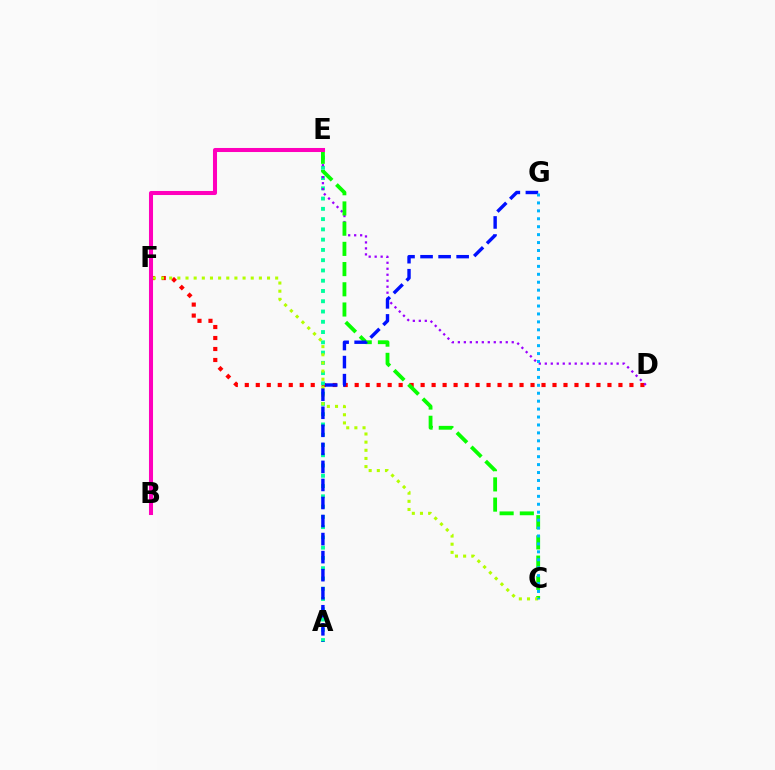{('B', 'F'): [{'color': '#ffa500', 'line_style': 'dashed', 'thickness': 1.85}], ('D', 'F'): [{'color': '#ff0000', 'line_style': 'dotted', 'thickness': 2.99}], ('A', 'E'): [{'color': '#00ff9d', 'line_style': 'dotted', 'thickness': 2.79}], ('D', 'E'): [{'color': '#9b00ff', 'line_style': 'dotted', 'thickness': 1.63}], ('C', 'E'): [{'color': '#08ff00', 'line_style': 'dashed', 'thickness': 2.75}], ('C', 'F'): [{'color': '#b3ff00', 'line_style': 'dotted', 'thickness': 2.21}], ('A', 'G'): [{'color': '#0010ff', 'line_style': 'dashed', 'thickness': 2.45}], ('C', 'G'): [{'color': '#00b5ff', 'line_style': 'dotted', 'thickness': 2.15}], ('B', 'E'): [{'color': '#ff00bd', 'line_style': 'solid', 'thickness': 2.92}]}